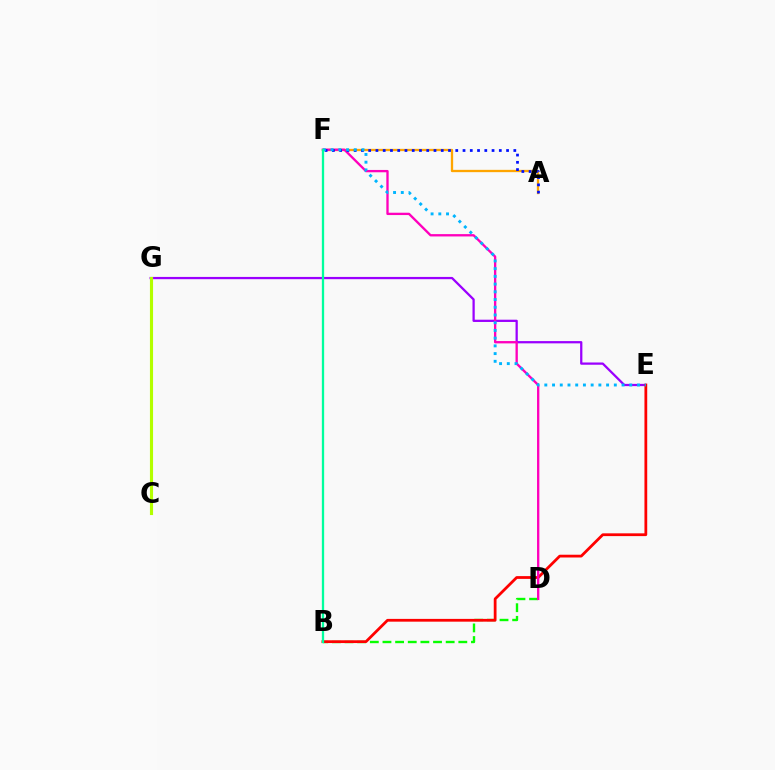{('B', 'D'): [{'color': '#08ff00', 'line_style': 'dashed', 'thickness': 1.72}], ('E', 'G'): [{'color': '#9b00ff', 'line_style': 'solid', 'thickness': 1.63}], ('C', 'G'): [{'color': '#b3ff00', 'line_style': 'solid', 'thickness': 2.25}], ('A', 'F'): [{'color': '#ffa500', 'line_style': 'solid', 'thickness': 1.66}, {'color': '#0010ff', 'line_style': 'dotted', 'thickness': 1.97}], ('B', 'E'): [{'color': '#ff0000', 'line_style': 'solid', 'thickness': 2.0}], ('D', 'F'): [{'color': '#ff00bd', 'line_style': 'solid', 'thickness': 1.68}], ('E', 'F'): [{'color': '#00b5ff', 'line_style': 'dotted', 'thickness': 2.1}], ('B', 'F'): [{'color': '#00ff9d', 'line_style': 'solid', 'thickness': 1.65}]}